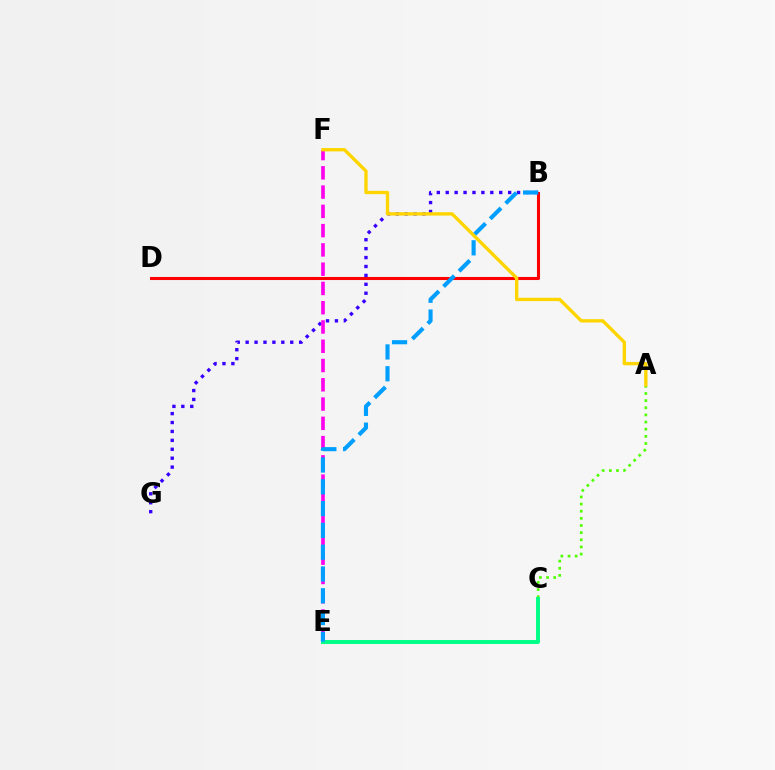{('B', 'D'): [{'color': '#ff0000', 'line_style': 'solid', 'thickness': 2.21}], ('A', 'C'): [{'color': '#4fff00', 'line_style': 'dotted', 'thickness': 1.94}], ('B', 'G'): [{'color': '#3700ff', 'line_style': 'dotted', 'thickness': 2.42}], ('E', 'F'): [{'color': '#ff00ed', 'line_style': 'dashed', 'thickness': 2.62}], ('A', 'F'): [{'color': '#ffd500', 'line_style': 'solid', 'thickness': 2.41}], ('C', 'E'): [{'color': '#00ff86', 'line_style': 'solid', 'thickness': 2.83}], ('B', 'E'): [{'color': '#009eff', 'line_style': 'dashed', 'thickness': 2.96}]}